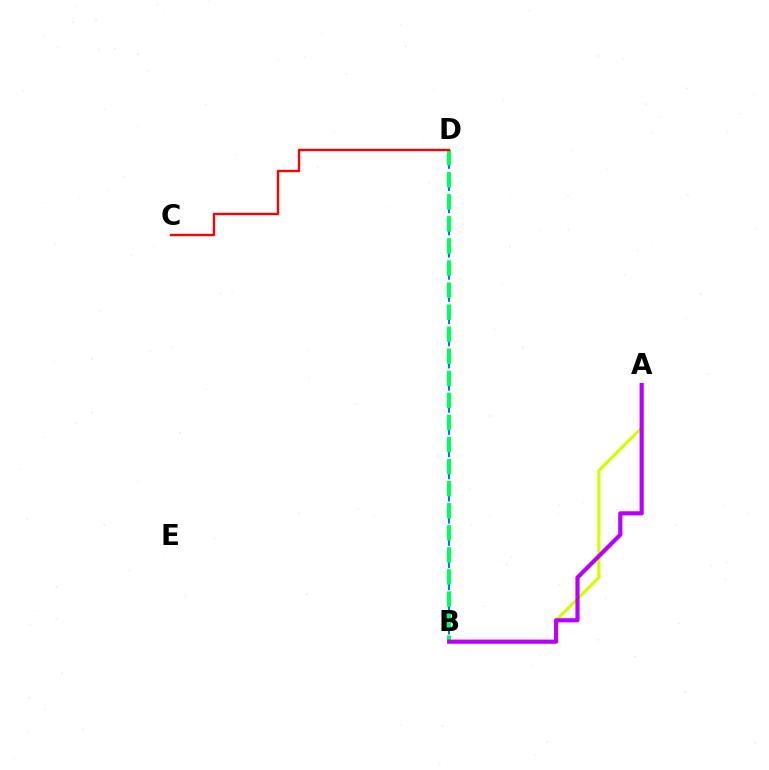{('A', 'B'): [{'color': '#d1ff00', 'line_style': 'solid', 'thickness': 2.28}, {'color': '#b900ff', 'line_style': 'solid', 'thickness': 3.0}], ('B', 'D'): [{'color': '#0074ff', 'line_style': 'dashed', 'thickness': 1.51}, {'color': '#00ff5c', 'line_style': 'dashed', 'thickness': 3.0}], ('C', 'D'): [{'color': '#ff0000', 'line_style': 'solid', 'thickness': 1.71}]}